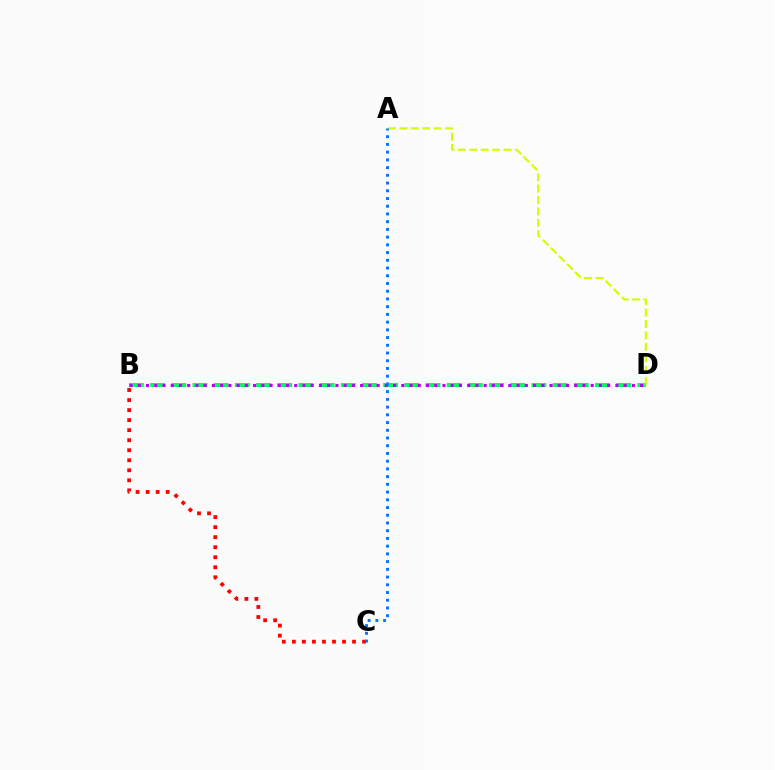{('B', 'D'): [{'color': '#00ff5c', 'line_style': 'dashed', 'thickness': 2.88}, {'color': '#b900ff', 'line_style': 'dotted', 'thickness': 2.24}], ('A', 'D'): [{'color': '#d1ff00', 'line_style': 'dashed', 'thickness': 1.55}], ('B', 'C'): [{'color': '#ff0000', 'line_style': 'dotted', 'thickness': 2.73}], ('A', 'C'): [{'color': '#0074ff', 'line_style': 'dotted', 'thickness': 2.1}]}